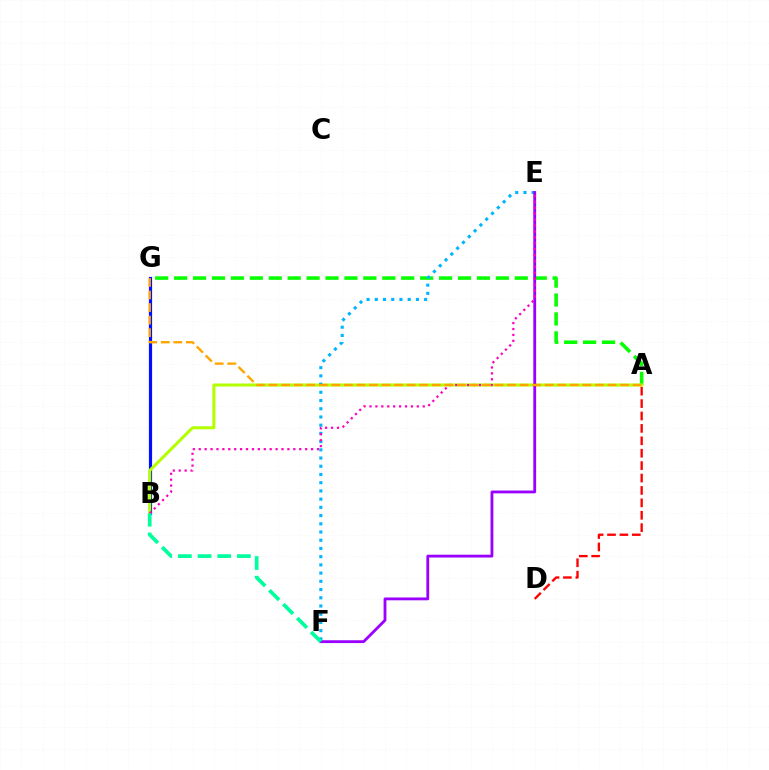{('A', 'D'): [{'color': '#ff0000', 'line_style': 'dashed', 'thickness': 1.69}], ('B', 'G'): [{'color': '#0010ff', 'line_style': 'solid', 'thickness': 2.29}], ('A', 'G'): [{'color': '#08ff00', 'line_style': 'dashed', 'thickness': 2.57}, {'color': '#ffa500', 'line_style': 'dashed', 'thickness': 1.71}], ('A', 'B'): [{'color': '#b3ff00', 'line_style': 'solid', 'thickness': 2.18}], ('E', 'F'): [{'color': '#00b5ff', 'line_style': 'dotted', 'thickness': 2.23}, {'color': '#9b00ff', 'line_style': 'solid', 'thickness': 2.04}], ('B', 'E'): [{'color': '#ff00bd', 'line_style': 'dotted', 'thickness': 1.61}], ('B', 'F'): [{'color': '#00ff9d', 'line_style': 'dashed', 'thickness': 2.67}]}